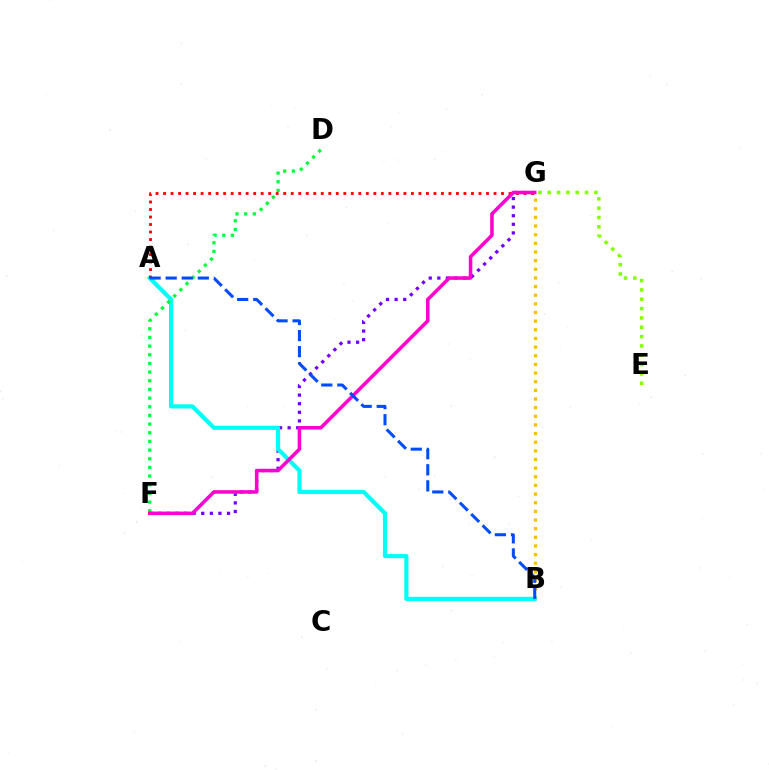{('B', 'G'): [{'color': '#ffbd00', 'line_style': 'dotted', 'thickness': 2.35}], ('F', 'G'): [{'color': '#7200ff', 'line_style': 'dotted', 'thickness': 2.34}, {'color': '#ff00cf', 'line_style': 'solid', 'thickness': 2.55}], ('A', 'B'): [{'color': '#00fff6', 'line_style': 'solid', 'thickness': 2.99}, {'color': '#004bff', 'line_style': 'dashed', 'thickness': 2.18}], ('E', 'G'): [{'color': '#84ff00', 'line_style': 'dotted', 'thickness': 2.54}], ('D', 'F'): [{'color': '#00ff39', 'line_style': 'dotted', 'thickness': 2.35}], ('A', 'G'): [{'color': '#ff0000', 'line_style': 'dotted', 'thickness': 2.04}]}